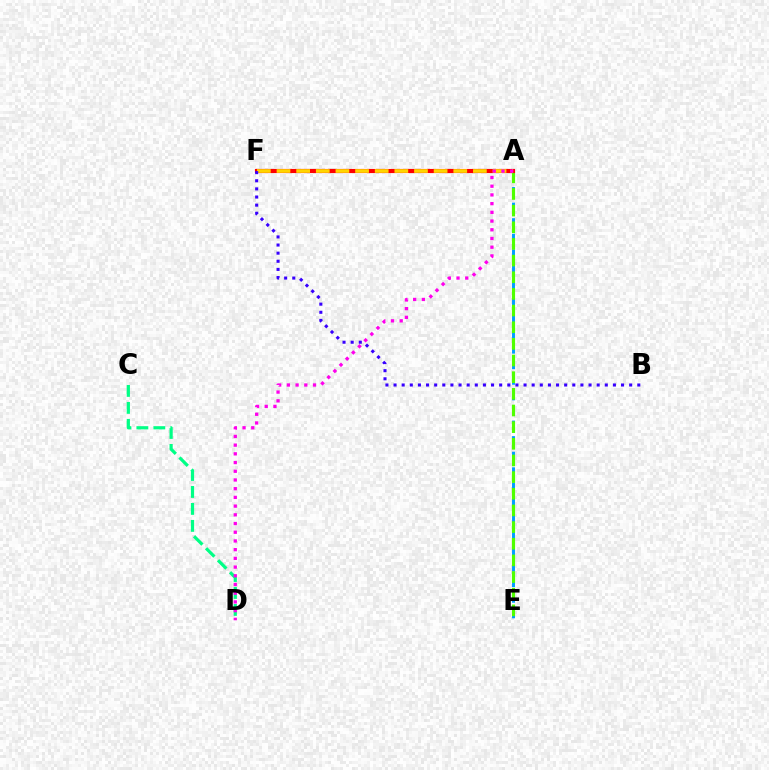{('C', 'D'): [{'color': '#00ff86', 'line_style': 'dashed', 'thickness': 2.3}], ('A', 'E'): [{'color': '#009eff', 'line_style': 'dashed', 'thickness': 2.11}, {'color': '#4fff00', 'line_style': 'dashed', 'thickness': 2.26}], ('A', 'F'): [{'color': '#ff0000', 'line_style': 'solid', 'thickness': 2.98}, {'color': '#ffd500', 'line_style': 'dashed', 'thickness': 2.67}], ('A', 'D'): [{'color': '#ff00ed', 'line_style': 'dotted', 'thickness': 2.37}], ('B', 'F'): [{'color': '#3700ff', 'line_style': 'dotted', 'thickness': 2.21}]}